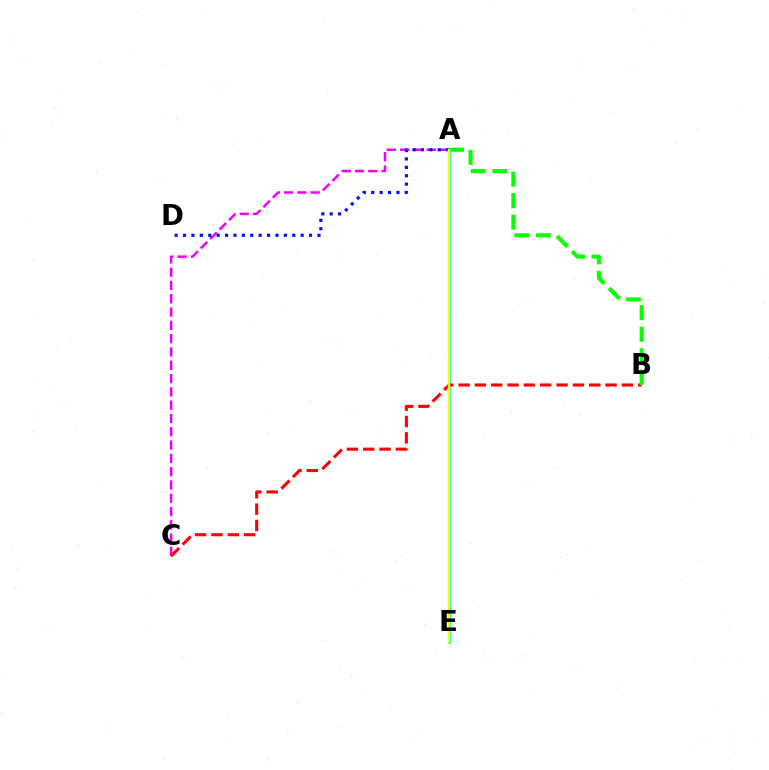{('A', 'E'): [{'color': '#00fff6', 'line_style': 'solid', 'thickness': 2.18}, {'color': '#fcf500', 'line_style': 'solid', 'thickness': 1.76}], ('A', 'C'): [{'color': '#ee00ff', 'line_style': 'dashed', 'thickness': 1.81}], ('B', 'C'): [{'color': '#ff0000', 'line_style': 'dashed', 'thickness': 2.22}], ('A', 'B'): [{'color': '#08ff00', 'line_style': 'dashed', 'thickness': 2.92}], ('A', 'D'): [{'color': '#0010ff', 'line_style': 'dotted', 'thickness': 2.28}]}